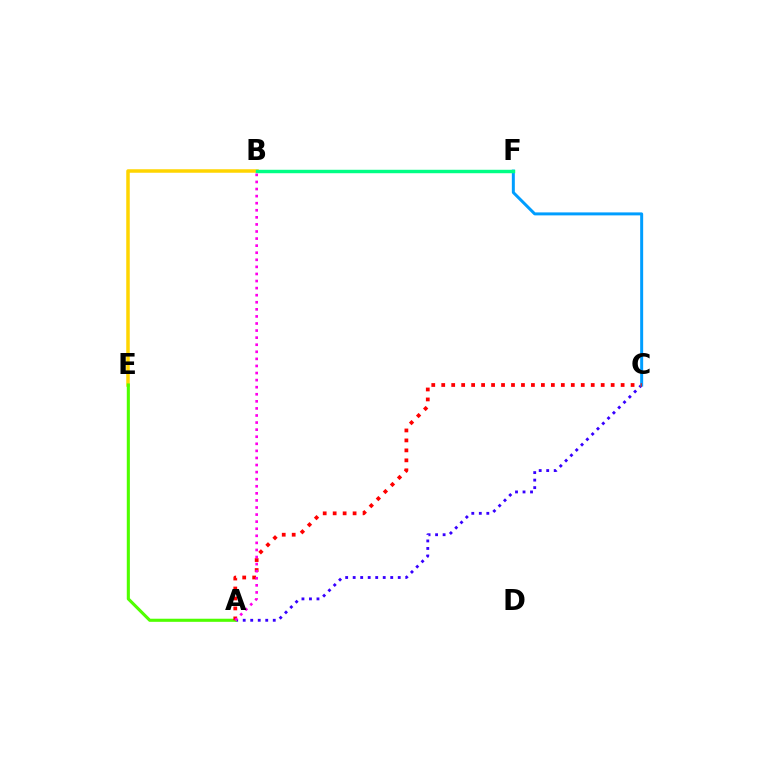{('A', 'C'): [{'color': '#3700ff', 'line_style': 'dotted', 'thickness': 2.04}, {'color': '#ff0000', 'line_style': 'dotted', 'thickness': 2.71}], ('B', 'E'): [{'color': '#ffd500', 'line_style': 'solid', 'thickness': 2.52}], ('A', 'E'): [{'color': '#4fff00', 'line_style': 'solid', 'thickness': 2.23}], ('C', 'F'): [{'color': '#009eff', 'line_style': 'solid', 'thickness': 2.15}], ('B', 'F'): [{'color': '#00ff86', 'line_style': 'solid', 'thickness': 2.47}], ('A', 'B'): [{'color': '#ff00ed', 'line_style': 'dotted', 'thickness': 1.92}]}